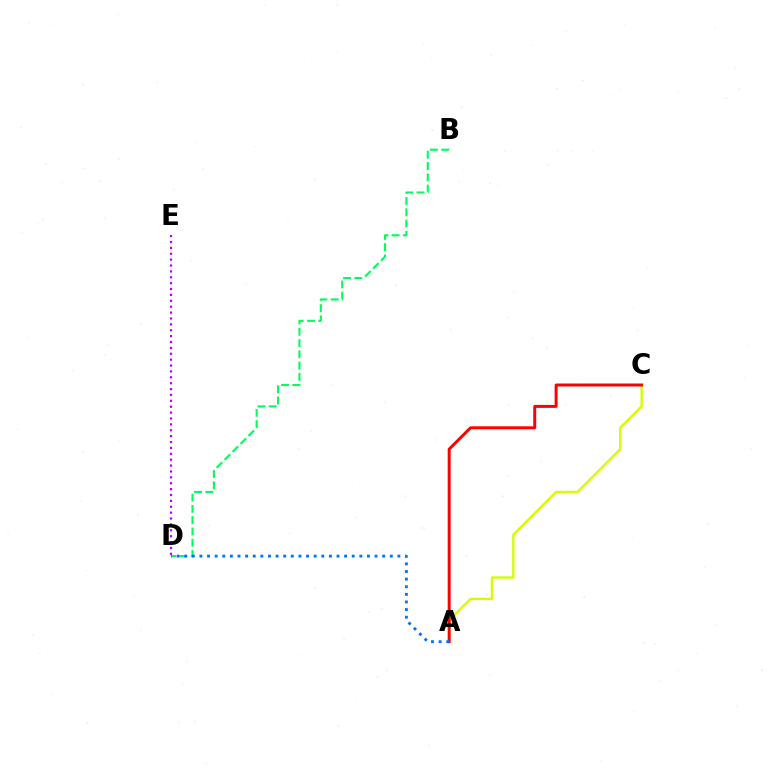{('B', 'D'): [{'color': '#00ff5c', 'line_style': 'dashed', 'thickness': 1.53}], ('D', 'E'): [{'color': '#b900ff', 'line_style': 'dotted', 'thickness': 1.6}], ('A', 'C'): [{'color': '#d1ff00', 'line_style': 'solid', 'thickness': 1.69}, {'color': '#ff0000', 'line_style': 'solid', 'thickness': 2.14}], ('A', 'D'): [{'color': '#0074ff', 'line_style': 'dotted', 'thickness': 2.07}]}